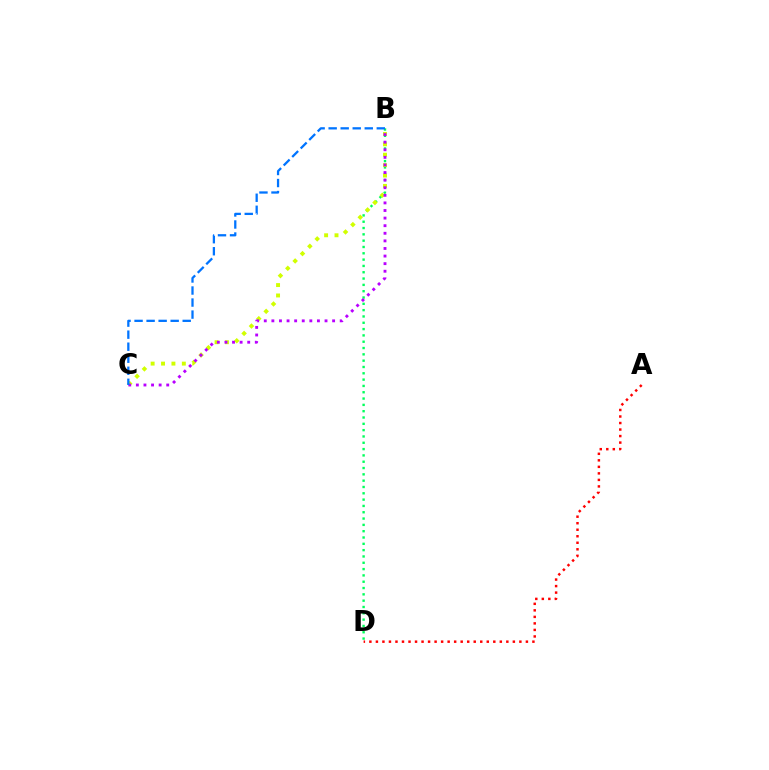{('B', 'D'): [{'color': '#00ff5c', 'line_style': 'dotted', 'thickness': 1.72}], ('B', 'C'): [{'color': '#d1ff00', 'line_style': 'dotted', 'thickness': 2.83}, {'color': '#b900ff', 'line_style': 'dotted', 'thickness': 2.06}, {'color': '#0074ff', 'line_style': 'dashed', 'thickness': 1.63}], ('A', 'D'): [{'color': '#ff0000', 'line_style': 'dotted', 'thickness': 1.77}]}